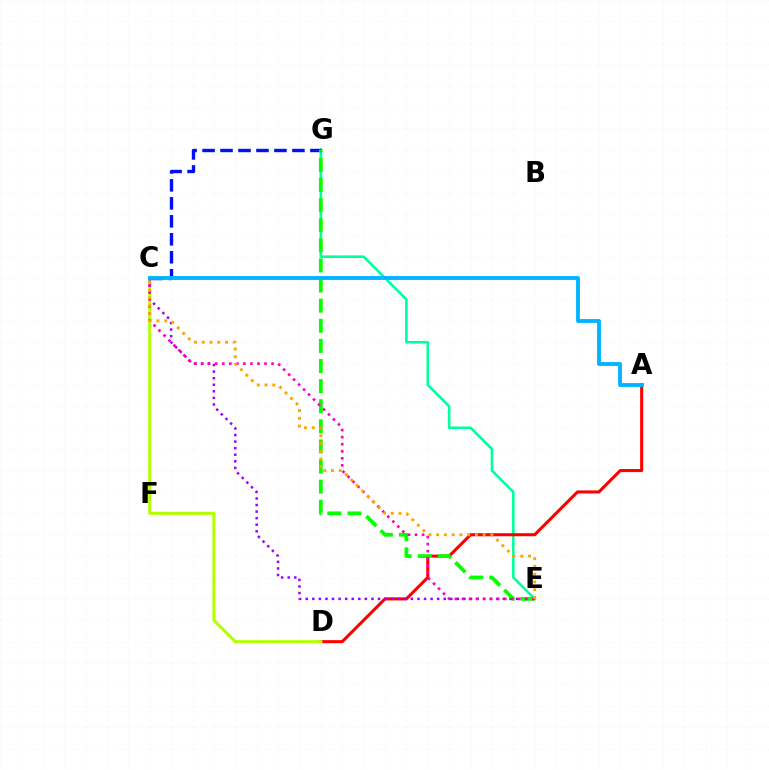{('E', 'G'): [{'color': '#00ff9d', 'line_style': 'solid', 'thickness': 1.86}, {'color': '#08ff00', 'line_style': 'dashed', 'thickness': 2.73}], ('C', 'G'): [{'color': '#0010ff', 'line_style': 'dashed', 'thickness': 2.44}], ('A', 'D'): [{'color': '#ff0000', 'line_style': 'solid', 'thickness': 2.21}], ('C', 'D'): [{'color': '#b3ff00', 'line_style': 'solid', 'thickness': 2.16}], ('C', 'E'): [{'color': '#9b00ff', 'line_style': 'dotted', 'thickness': 1.79}, {'color': '#ff00bd', 'line_style': 'dotted', 'thickness': 1.91}, {'color': '#ffa500', 'line_style': 'dotted', 'thickness': 2.11}], ('A', 'C'): [{'color': '#00b5ff', 'line_style': 'solid', 'thickness': 2.8}]}